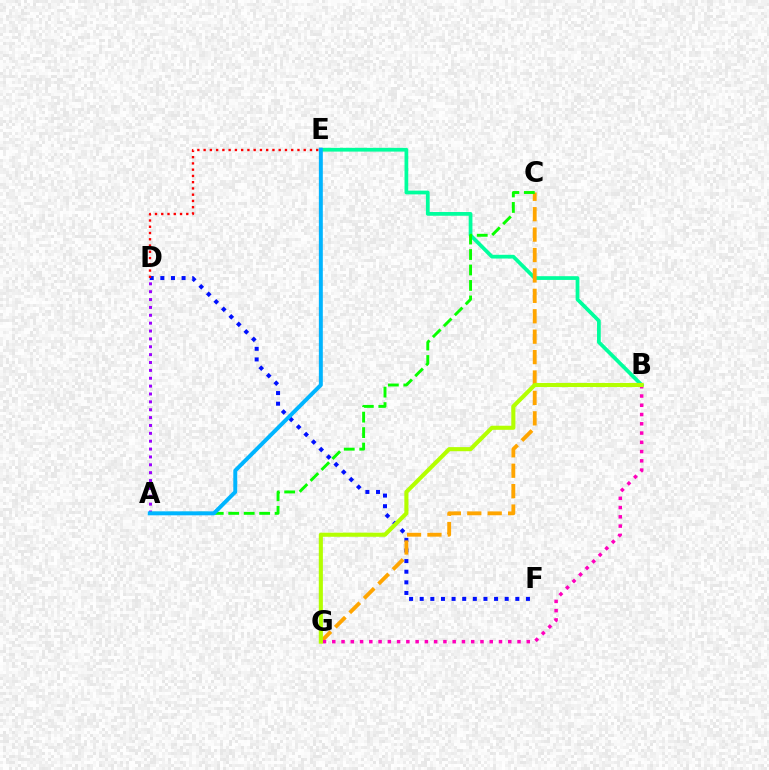{('B', 'E'): [{'color': '#00ff9d', 'line_style': 'solid', 'thickness': 2.69}], ('D', 'F'): [{'color': '#0010ff', 'line_style': 'dotted', 'thickness': 2.89}], ('C', 'G'): [{'color': '#ffa500', 'line_style': 'dashed', 'thickness': 2.77}], ('A', 'D'): [{'color': '#9b00ff', 'line_style': 'dotted', 'thickness': 2.14}], ('A', 'C'): [{'color': '#08ff00', 'line_style': 'dashed', 'thickness': 2.1}], ('B', 'G'): [{'color': '#ff00bd', 'line_style': 'dotted', 'thickness': 2.52}, {'color': '#b3ff00', 'line_style': 'solid', 'thickness': 2.95}], ('D', 'E'): [{'color': '#ff0000', 'line_style': 'dotted', 'thickness': 1.7}], ('A', 'E'): [{'color': '#00b5ff', 'line_style': 'solid', 'thickness': 2.85}]}